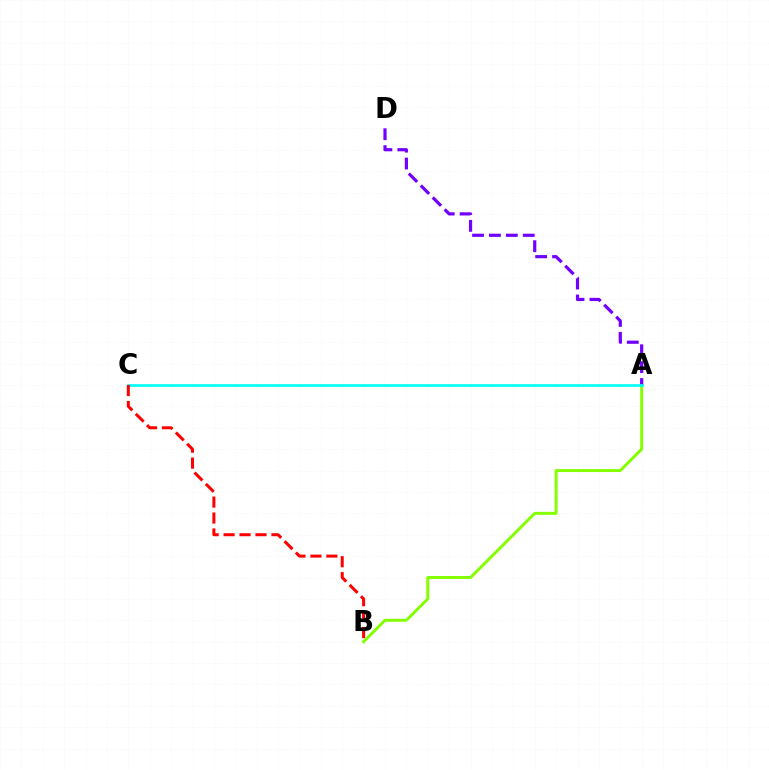{('A', 'B'): [{'color': '#84ff00', 'line_style': 'solid', 'thickness': 2.13}], ('A', 'D'): [{'color': '#7200ff', 'line_style': 'dashed', 'thickness': 2.3}], ('A', 'C'): [{'color': '#00fff6', 'line_style': 'solid', 'thickness': 1.92}], ('B', 'C'): [{'color': '#ff0000', 'line_style': 'dashed', 'thickness': 2.17}]}